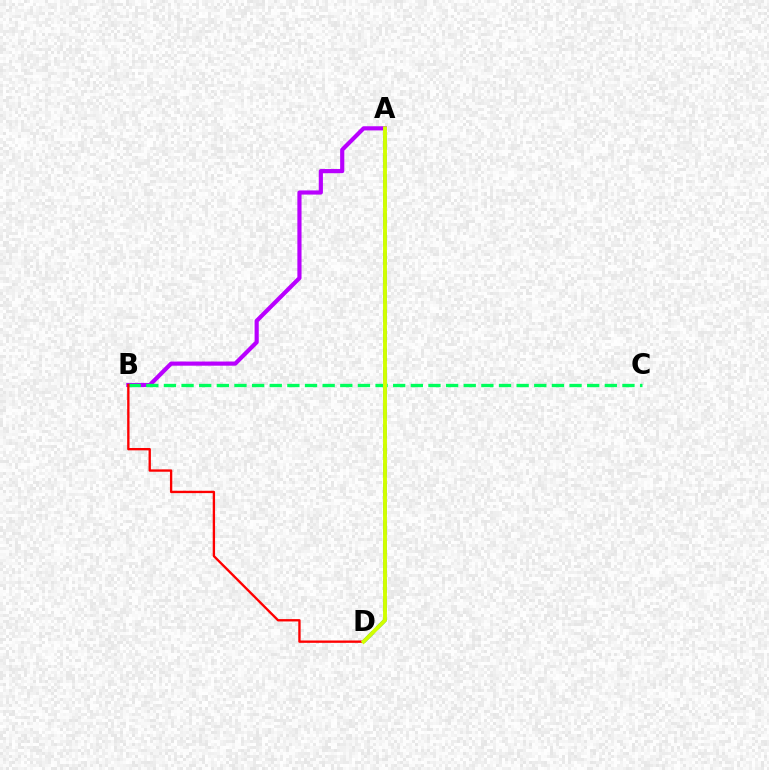{('A', 'D'): [{'color': '#0074ff', 'line_style': 'dashed', 'thickness': 2.62}, {'color': '#d1ff00', 'line_style': 'solid', 'thickness': 2.8}], ('A', 'B'): [{'color': '#b900ff', 'line_style': 'solid', 'thickness': 2.99}], ('B', 'C'): [{'color': '#00ff5c', 'line_style': 'dashed', 'thickness': 2.4}], ('B', 'D'): [{'color': '#ff0000', 'line_style': 'solid', 'thickness': 1.69}]}